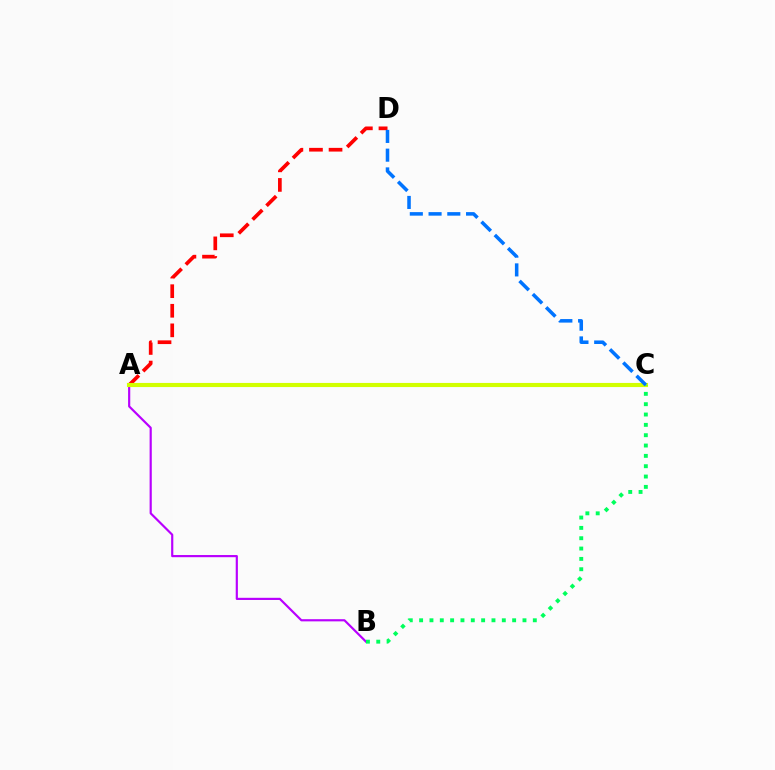{('A', 'D'): [{'color': '#ff0000', 'line_style': 'dashed', 'thickness': 2.66}], ('A', 'B'): [{'color': '#b900ff', 'line_style': 'solid', 'thickness': 1.56}], ('A', 'C'): [{'color': '#d1ff00', 'line_style': 'solid', 'thickness': 2.97}], ('B', 'C'): [{'color': '#00ff5c', 'line_style': 'dotted', 'thickness': 2.81}], ('C', 'D'): [{'color': '#0074ff', 'line_style': 'dashed', 'thickness': 2.55}]}